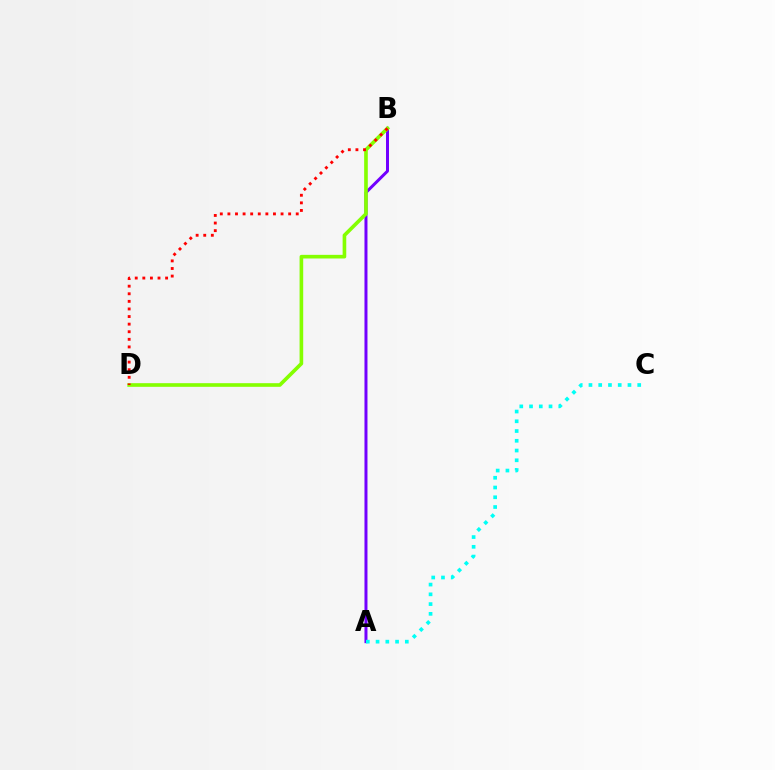{('A', 'B'): [{'color': '#7200ff', 'line_style': 'solid', 'thickness': 2.15}], ('A', 'C'): [{'color': '#00fff6', 'line_style': 'dotted', 'thickness': 2.65}], ('B', 'D'): [{'color': '#84ff00', 'line_style': 'solid', 'thickness': 2.62}, {'color': '#ff0000', 'line_style': 'dotted', 'thickness': 2.06}]}